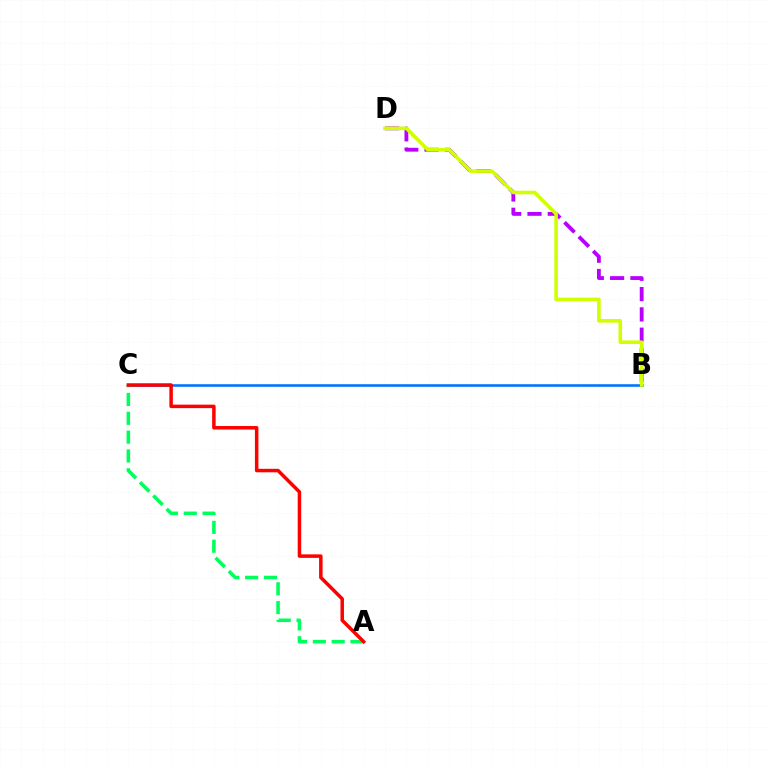{('B', 'D'): [{'color': '#b900ff', 'line_style': 'dashed', 'thickness': 2.76}, {'color': '#d1ff00', 'line_style': 'solid', 'thickness': 2.59}], ('B', 'C'): [{'color': '#0074ff', 'line_style': 'solid', 'thickness': 1.86}], ('A', 'C'): [{'color': '#00ff5c', 'line_style': 'dashed', 'thickness': 2.56}, {'color': '#ff0000', 'line_style': 'solid', 'thickness': 2.52}]}